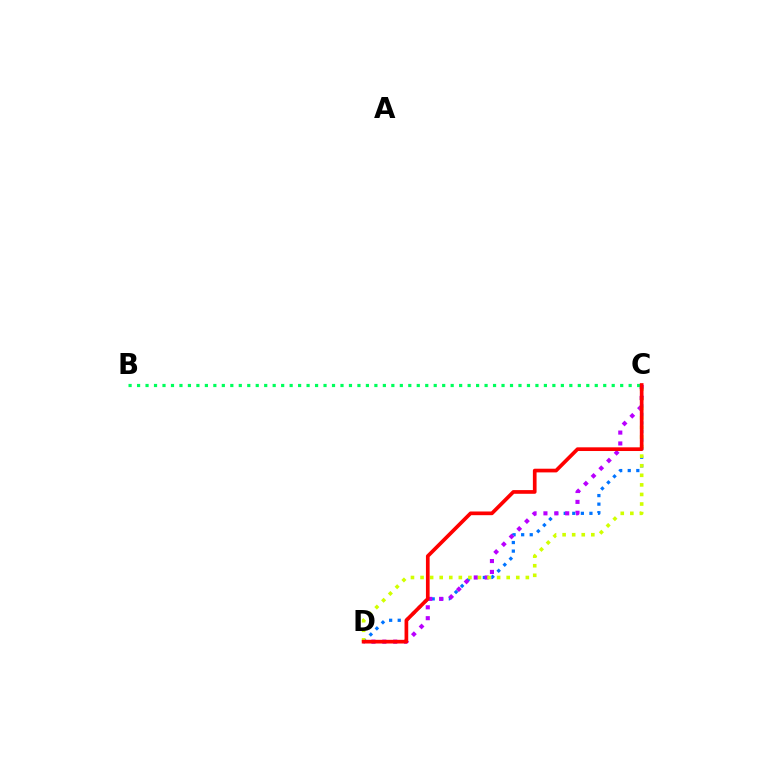{('C', 'D'): [{'color': '#0074ff', 'line_style': 'dotted', 'thickness': 2.33}, {'color': '#b900ff', 'line_style': 'dotted', 'thickness': 2.96}, {'color': '#d1ff00', 'line_style': 'dotted', 'thickness': 2.6}, {'color': '#ff0000', 'line_style': 'solid', 'thickness': 2.66}], ('B', 'C'): [{'color': '#00ff5c', 'line_style': 'dotted', 'thickness': 2.3}]}